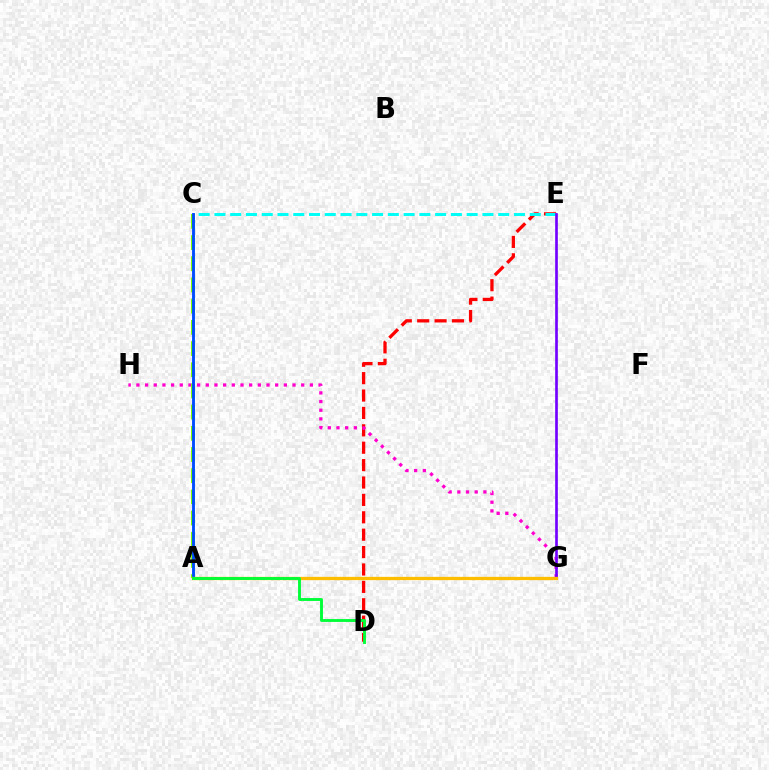{('D', 'E'): [{'color': '#ff0000', 'line_style': 'dashed', 'thickness': 2.36}], ('G', 'H'): [{'color': '#ff00cf', 'line_style': 'dotted', 'thickness': 2.36}], ('A', 'C'): [{'color': '#84ff00', 'line_style': 'dashed', 'thickness': 2.88}, {'color': '#004bff', 'line_style': 'solid', 'thickness': 2.06}], ('C', 'E'): [{'color': '#00fff6', 'line_style': 'dashed', 'thickness': 2.14}], ('E', 'G'): [{'color': '#7200ff', 'line_style': 'solid', 'thickness': 1.92}], ('A', 'G'): [{'color': '#ffbd00', 'line_style': 'solid', 'thickness': 2.37}], ('A', 'D'): [{'color': '#00ff39', 'line_style': 'solid', 'thickness': 2.08}]}